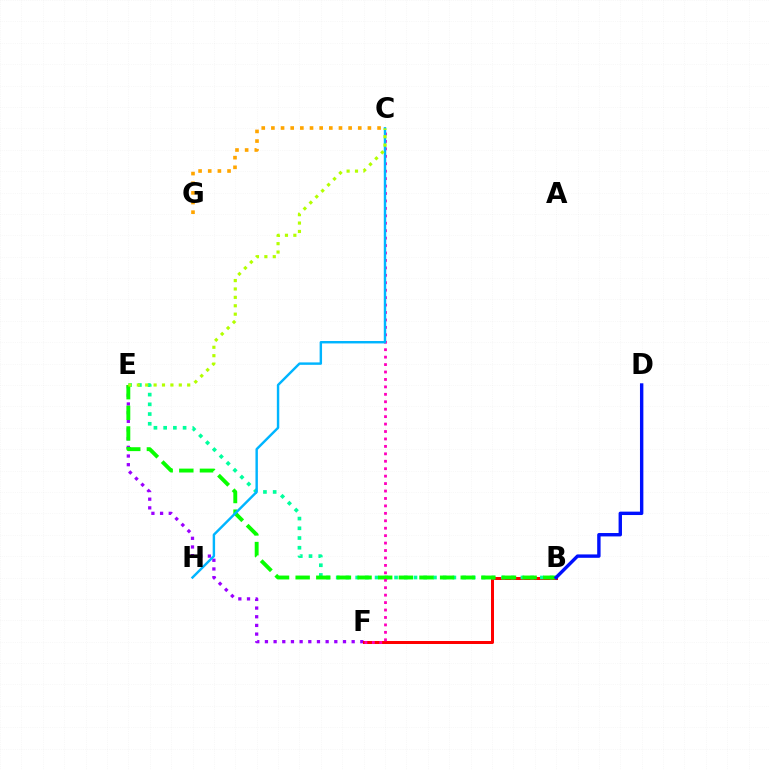{('E', 'F'): [{'color': '#9b00ff', 'line_style': 'dotted', 'thickness': 2.36}], ('B', 'F'): [{'color': '#ff0000', 'line_style': 'solid', 'thickness': 2.17}], ('B', 'E'): [{'color': '#00ff9d', 'line_style': 'dotted', 'thickness': 2.64}, {'color': '#08ff00', 'line_style': 'dashed', 'thickness': 2.8}], ('C', 'F'): [{'color': '#ff00bd', 'line_style': 'dotted', 'thickness': 2.02}], ('C', 'G'): [{'color': '#ffa500', 'line_style': 'dotted', 'thickness': 2.62}], ('B', 'D'): [{'color': '#0010ff', 'line_style': 'solid', 'thickness': 2.44}], ('C', 'H'): [{'color': '#00b5ff', 'line_style': 'solid', 'thickness': 1.75}], ('C', 'E'): [{'color': '#b3ff00', 'line_style': 'dotted', 'thickness': 2.28}]}